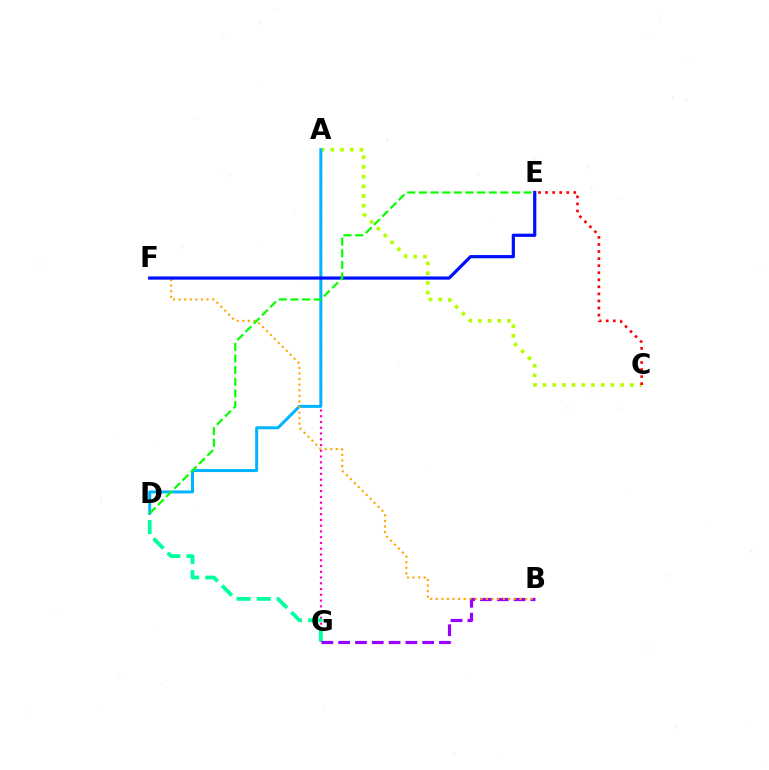{('A', 'G'): [{'color': '#ff00bd', 'line_style': 'dotted', 'thickness': 1.57}], ('A', 'C'): [{'color': '#b3ff00', 'line_style': 'dotted', 'thickness': 2.63}], ('D', 'G'): [{'color': '#00ff9d', 'line_style': 'dashed', 'thickness': 2.73}], ('A', 'D'): [{'color': '#00b5ff', 'line_style': 'solid', 'thickness': 2.16}], ('B', 'G'): [{'color': '#9b00ff', 'line_style': 'dashed', 'thickness': 2.28}], ('C', 'E'): [{'color': '#ff0000', 'line_style': 'dotted', 'thickness': 1.92}], ('B', 'F'): [{'color': '#ffa500', 'line_style': 'dotted', 'thickness': 1.52}], ('E', 'F'): [{'color': '#0010ff', 'line_style': 'solid', 'thickness': 2.31}], ('D', 'E'): [{'color': '#08ff00', 'line_style': 'dashed', 'thickness': 1.58}]}